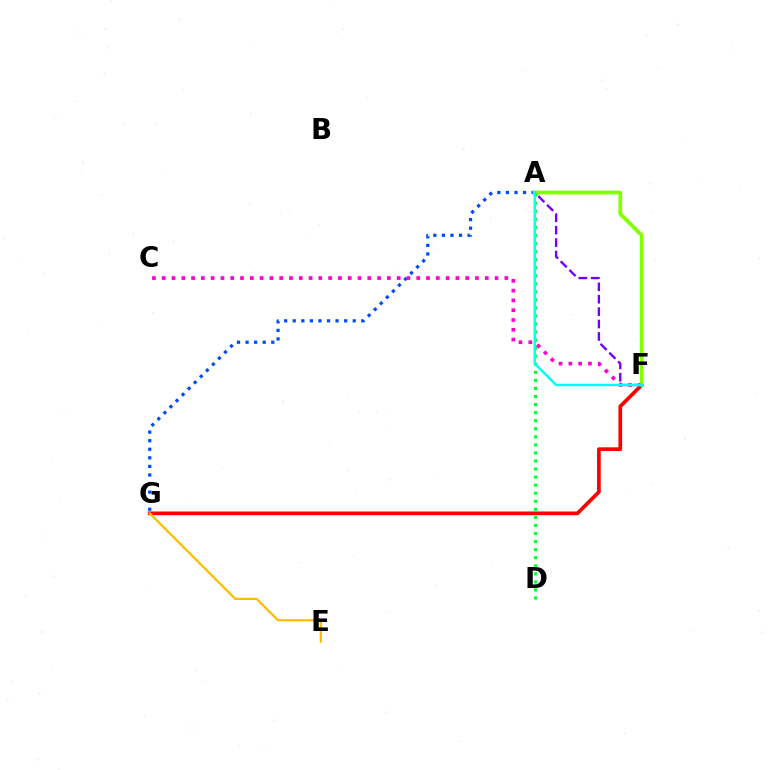{('A', 'G'): [{'color': '#004bff', 'line_style': 'dotted', 'thickness': 2.33}], ('F', 'G'): [{'color': '#ff0000', 'line_style': 'solid', 'thickness': 2.67}], ('C', 'F'): [{'color': '#ff00cf', 'line_style': 'dotted', 'thickness': 2.66}], ('E', 'G'): [{'color': '#ffbd00', 'line_style': 'solid', 'thickness': 1.65}], ('A', 'F'): [{'color': '#84ff00', 'line_style': 'solid', 'thickness': 2.71}, {'color': '#7200ff', 'line_style': 'dashed', 'thickness': 1.69}, {'color': '#00fff6', 'line_style': 'solid', 'thickness': 1.75}], ('A', 'D'): [{'color': '#00ff39', 'line_style': 'dotted', 'thickness': 2.19}]}